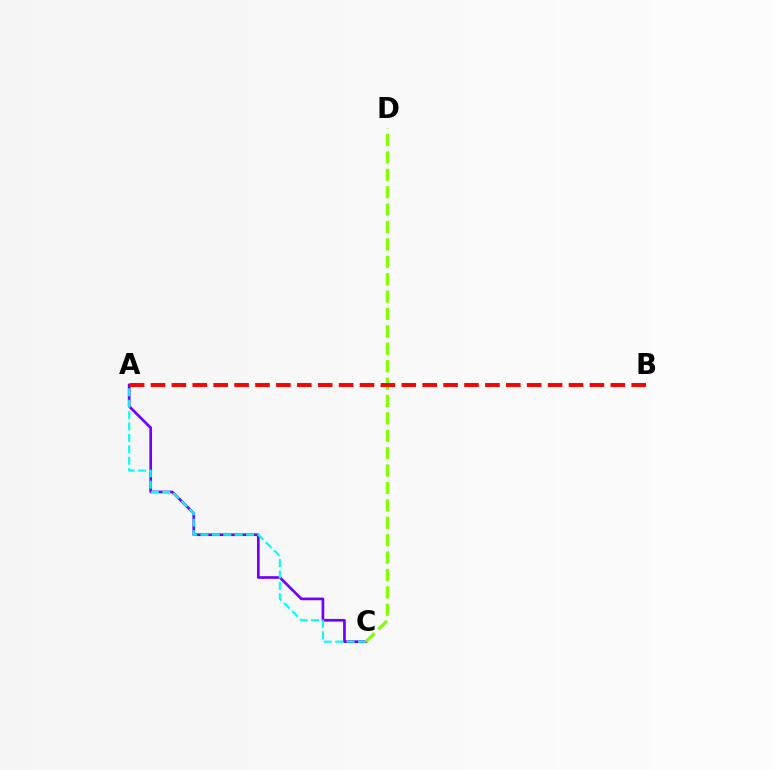{('A', 'C'): [{'color': '#7200ff', 'line_style': 'solid', 'thickness': 1.93}, {'color': '#00fff6', 'line_style': 'dashed', 'thickness': 1.55}], ('C', 'D'): [{'color': '#84ff00', 'line_style': 'dashed', 'thickness': 2.36}], ('A', 'B'): [{'color': '#ff0000', 'line_style': 'dashed', 'thickness': 2.84}]}